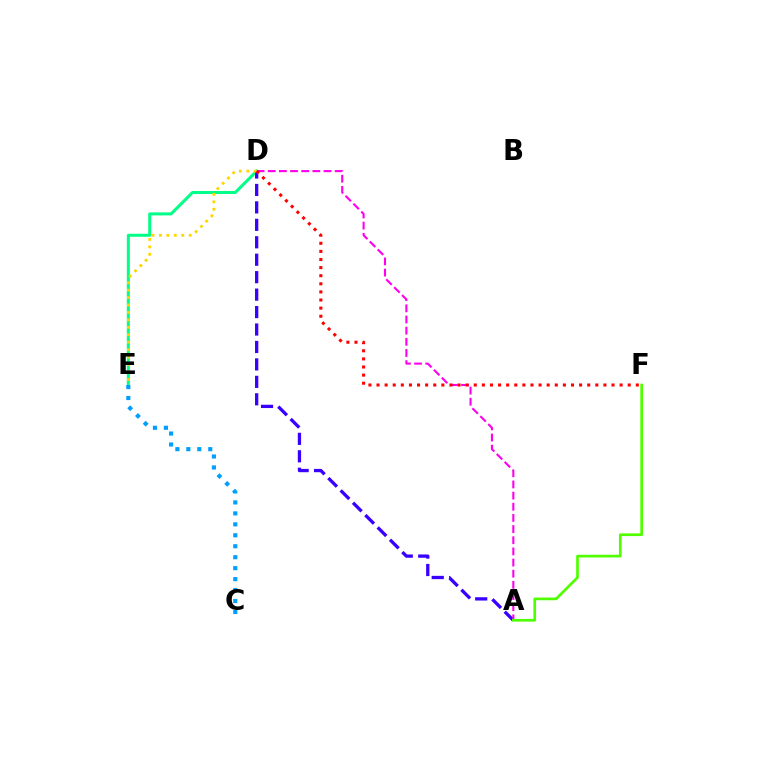{('D', 'E'): [{'color': '#00ff86', 'line_style': 'solid', 'thickness': 2.17}, {'color': '#ffd500', 'line_style': 'dotted', 'thickness': 2.02}], ('A', 'D'): [{'color': '#3700ff', 'line_style': 'dashed', 'thickness': 2.37}, {'color': '#ff00ed', 'line_style': 'dashed', 'thickness': 1.52}], ('C', 'E'): [{'color': '#009eff', 'line_style': 'dotted', 'thickness': 2.98}], ('A', 'F'): [{'color': '#4fff00', 'line_style': 'solid', 'thickness': 1.94}], ('D', 'F'): [{'color': '#ff0000', 'line_style': 'dotted', 'thickness': 2.2}]}